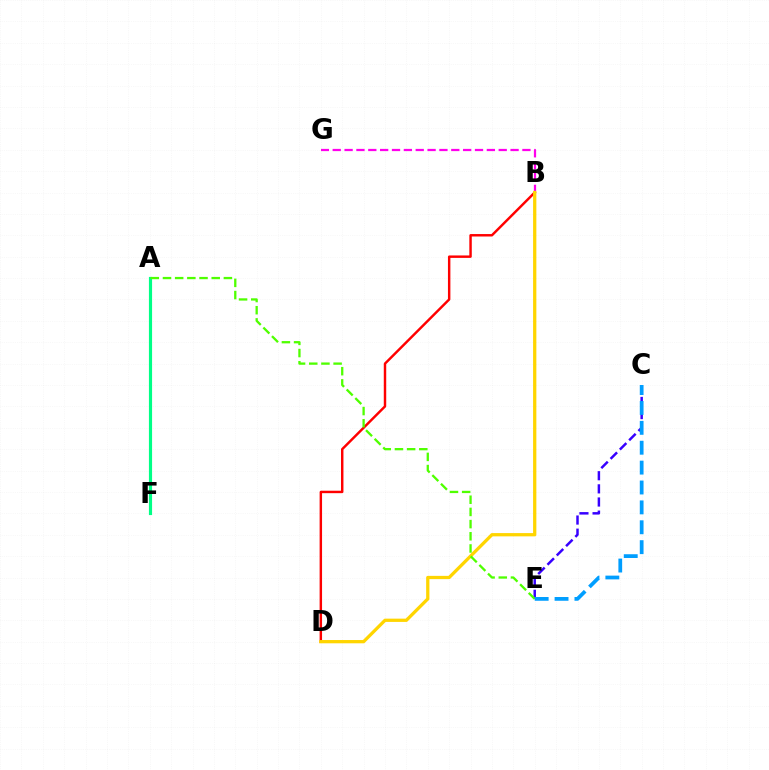{('B', 'D'): [{'color': '#ff0000', 'line_style': 'solid', 'thickness': 1.76}, {'color': '#ffd500', 'line_style': 'solid', 'thickness': 2.35}], ('C', 'E'): [{'color': '#3700ff', 'line_style': 'dashed', 'thickness': 1.79}, {'color': '#009eff', 'line_style': 'dashed', 'thickness': 2.7}], ('B', 'G'): [{'color': '#ff00ed', 'line_style': 'dashed', 'thickness': 1.61}], ('A', 'F'): [{'color': '#00ff86', 'line_style': 'solid', 'thickness': 2.27}], ('A', 'E'): [{'color': '#4fff00', 'line_style': 'dashed', 'thickness': 1.66}]}